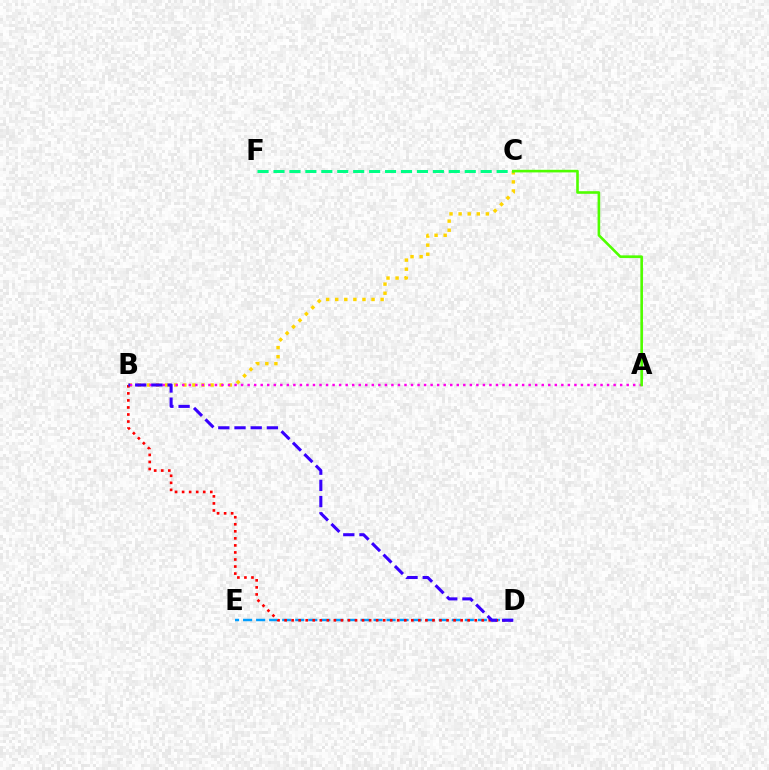{('D', 'E'): [{'color': '#009eff', 'line_style': 'dashed', 'thickness': 1.77}], ('B', 'C'): [{'color': '#ffd500', 'line_style': 'dotted', 'thickness': 2.47}], ('B', 'D'): [{'color': '#ff0000', 'line_style': 'dotted', 'thickness': 1.91}, {'color': '#3700ff', 'line_style': 'dashed', 'thickness': 2.2}], ('C', 'F'): [{'color': '#00ff86', 'line_style': 'dashed', 'thickness': 2.17}], ('A', 'B'): [{'color': '#ff00ed', 'line_style': 'dotted', 'thickness': 1.78}], ('A', 'C'): [{'color': '#4fff00', 'line_style': 'solid', 'thickness': 1.88}]}